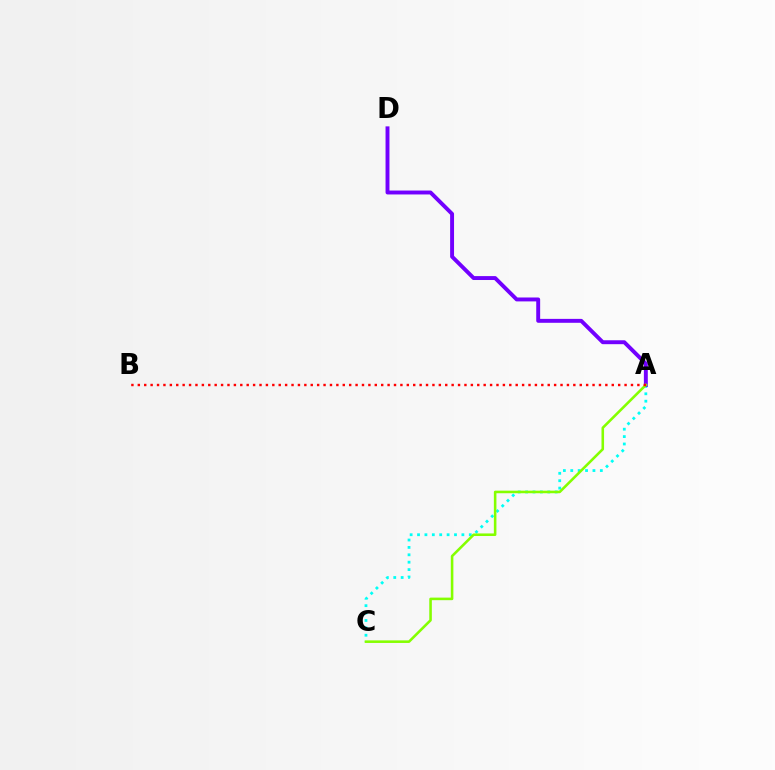{('A', 'C'): [{'color': '#00fff6', 'line_style': 'dotted', 'thickness': 2.01}, {'color': '#84ff00', 'line_style': 'solid', 'thickness': 1.85}], ('A', 'D'): [{'color': '#7200ff', 'line_style': 'solid', 'thickness': 2.82}], ('A', 'B'): [{'color': '#ff0000', 'line_style': 'dotted', 'thickness': 1.74}]}